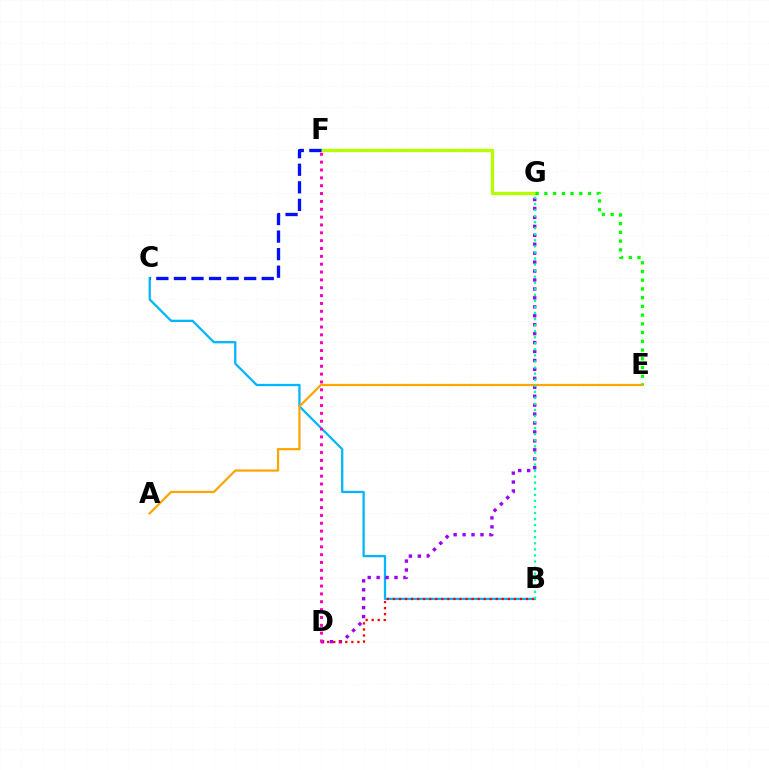{('B', 'C'): [{'color': '#00b5ff', 'line_style': 'solid', 'thickness': 1.63}], ('D', 'G'): [{'color': '#9b00ff', 'line_style': 'dotted', 'thickness': 2.43}], ('B', 'D'): [{'color': '#ff0000', 'line_style': 'dotted', 'thickness': 1.64}], ('F', 'G'): [{'color': '#b3ff00', 'line_style': 'solid', 'thickness': 2.39}], ('E', 'G'): [{'color': '#08ff00', 'line_style': 'dotted', 'thickness': 2.37}], ('A', 'E'): [{'color': '#ffa500', 'line_style': 'solid', 'thickness': 1.6}], ('B', 'G'): [{'color': '#00ff9d', 'line_style': 'dotted', 'thickness': 1.65}], ('D', 'F'): [{'color': '#ff00bd', 'line_style': 'dotted', 'thickness': 2.13}], ('C', 'F'): [{'color': '#0010ff', 'line_style': 'dashed', 'thickness': 2.39}]}